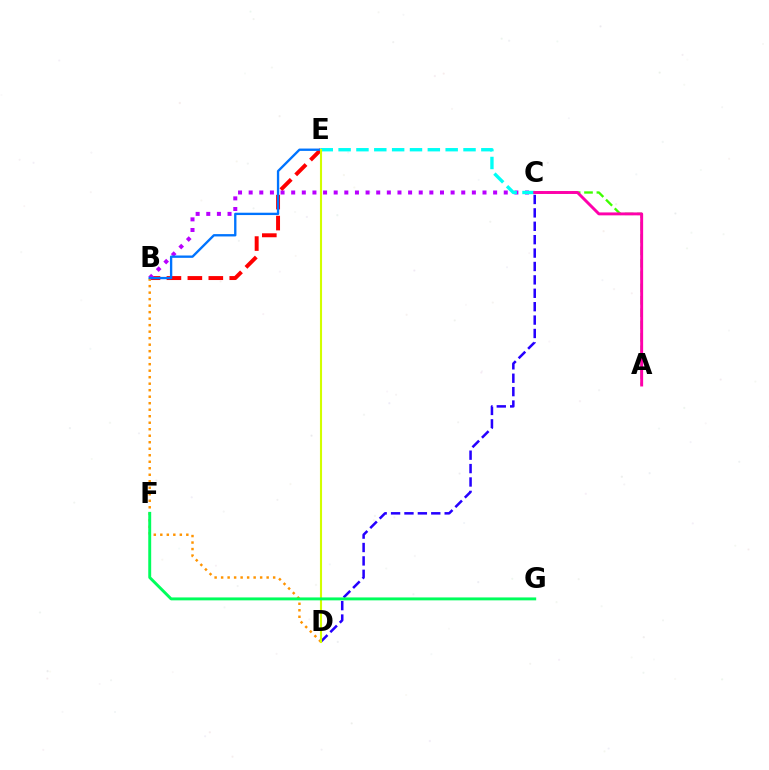{('B', 'E'): [{'color': '#ff0000', 'line_style': 'dashed', 'thickness': 2.84}, {'color': '#0074ff', 'line_style': 'solid', 'thickness': 1.69}], ('A', 'C'): [{'color': '#3dff00', 'line_style': 'dashed', 'thickness': 1.68}, {'color': '#ff00ac', 'line_style': 'solid', 'thickness': 2.11}], ('B', 'C'): [{'color': '#b900ff', 'line_style': 'dotted', 'thickness': 2.89}], ('B', 'D'): [{'color': '#ff9400', 'line_style': 'dotted', 'thickness': 1.77}], ('C', 'D'): [{'color': '#2500ff', 'line_style': 'dashed', 'thickness': 1.82}], ('C', 'E'): [{'color': '#00fff6', 'line_style': 'dashed', 'thickness': 2.42}], ('D', 'E'): [{'color': '#d1ff00', 'line_style': 'solid', 'thickness': 1.52}], ('F', 'G'): [{'color': '#00ff5c', 'line_style': 'solid', 'thickness': 2.11}]}